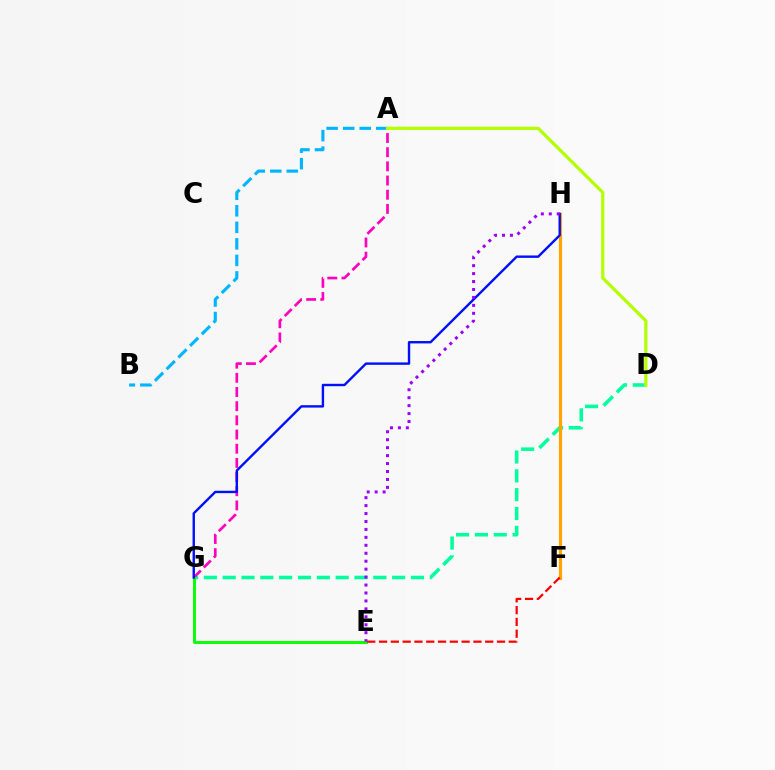{('D', 'G'): [{'color': '#00ff9d', 'line_style': 'dashed', 'thickness': 2.56}], ('A', 'B'): [{'color': '#00b5ff', 'line_style': 'dashed', 'thickness': 2.25}], ('A', 'G'): [{'color': '#ff00bd', 'line_style': 'dashed', 'thickness': 1.93}], ('E', 'G'): [{'color': '#08ff00', 'line_style': 'solid', 'thickness': 2.1}], ('F', 'H'): [{'color': '#ffa500', 'line_style': 'solid', 'thickness': 2.31}], ('G', 'H'): [{'color': '#0010ff', 'line_style': 'solid', 'thickness': 1.72}], ('A', 'D'): [{'color': '#b3ff00', 'line_style': 'solid', 'thickness': 2.31}], ('E', 'F'): [{'color': '#ff0000', 'line_style': 'dashed', 'thickness': 1.6}], ('E', 'H'): [{'color': '#9b00ff', 'line_style': 'dotted', 'thickness': 2.16}]}